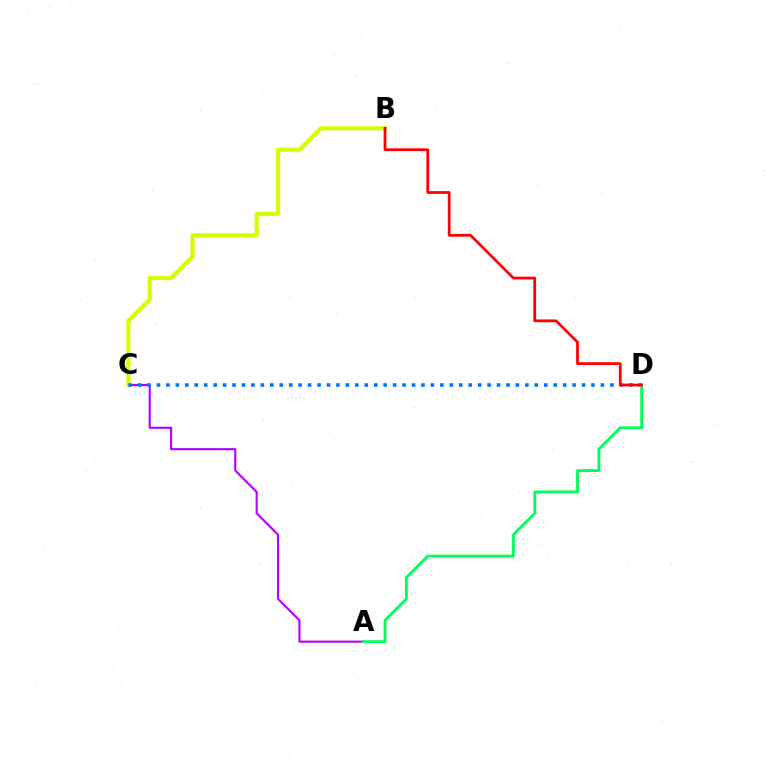{('A', 'C'): [{'color': '#b900ff', 'line_style': 'solid', 'thickness': 1.53}], ('B', 'C'): [{'color': '#d1ff00', 'line_style': 'solid', 'thickness': 2.94}], ('C', 'D'): [{'color': '#0074ff', 'line_style': 'dotted', 'thickness': 2.57}], ('A', 'D'): [{'color': '#00ff5c', 'line_style': 'solid', 'thickness': 2.06}], ('B', 'D'): [{'color': '#ff0000', 'line_style': 'solid', 'thickness': 1.99}]}